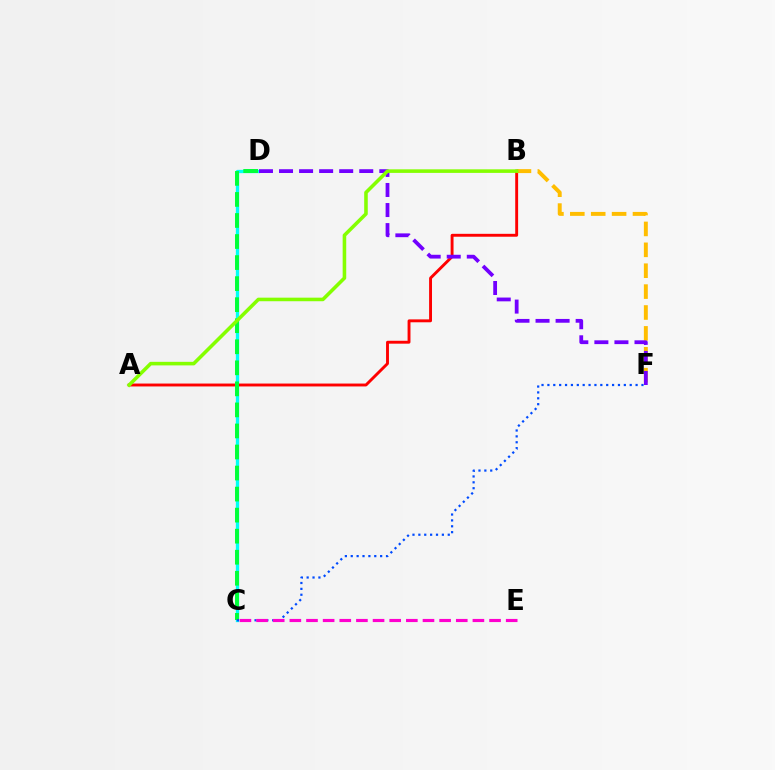{('C', 'D'): [{'color': '#00fff6', 'line_style': 'solid', 'thickness': 2.39}, {'color': '#00ff39', 'line_style': 'dashed', 'thickness': 2.86}], ('A', 'B'): [{'color': '#ff0000', 'line_style': 'solid', 'thickness': 2.09}, {'color': '#84ff00', 'line_style': 'solid', 'thickness': 2.57}], ('C', 'F'): [{'color': '#004bff', 'line_style': 'dotted', 'thickness': 1.6}], ('B', 'F'): [{'color': '#ffbd00', 'line_style': 'dashed', 'thickness': 2.84}], ('D', 'F'): [{'color': '#7200ff', 'line_style': 'dashed', 'thickness': 2.72}], ('C', 'E'): [{'color': '#ff00cf', 'line_style': 'dashed', 'thickness': 2.26}]}